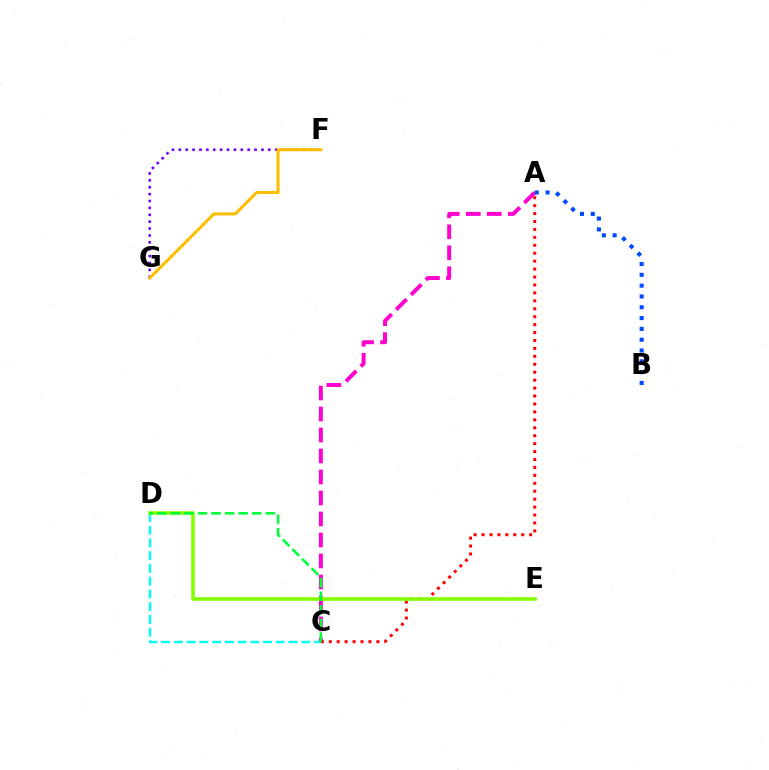{('A', 'C'): [{'color': '#ff00cf', 'line_style': 'dashed', 'thickness': 2.85}, {'color': '#ff0000', 'line_style': 'dotted', 'thickness': 2.16}], ('C', 'D'): [{'color': '#00fff6', 'line_style': 'dashed', 'thickness': 1.73}, {'color': '#00ff39', 'line_style': 'dashed', 'thickness': 1.84}], ('A', 'B'): [{'color': '#004bff', 'line_style': 'dotted', 'thickness': 2.94}], ('F', 'G'): [{'color': '#7200ff', 'line_style': 'dotted', 'thickness': 1.87}, {'color': '#ffbd00', 'line_style': 'solid', 'thickness': 2.2}], ('D', 'E'): [{'color': '#84ff00', 'line_style': 'solid', 'thickness': 2.57}]}